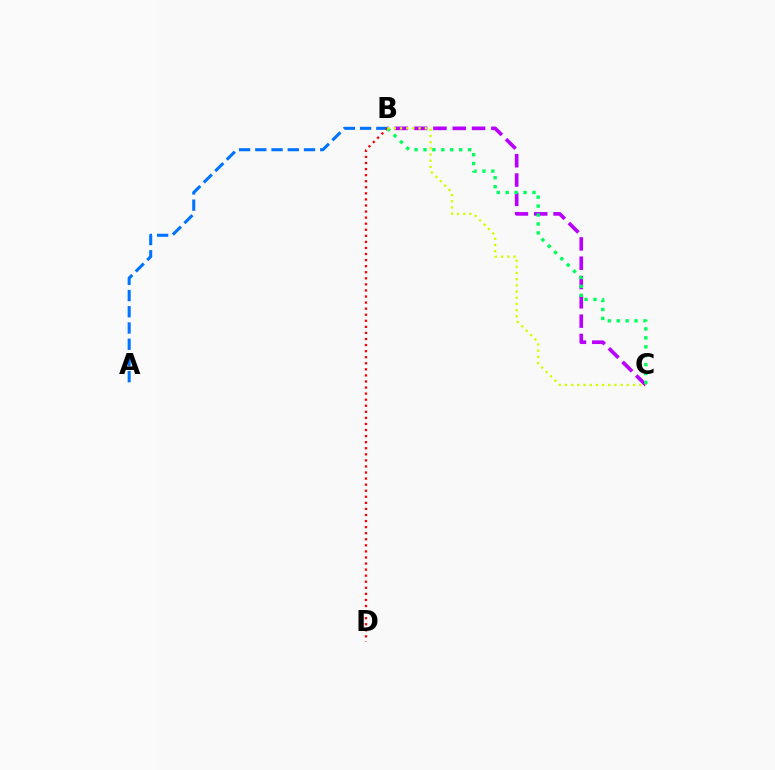{('A', 'B'): [{'color': '#0074ff', 'line_style': 'dashed', 'thickness': 2.2}], ('B', 'C'): [{'color': '#b900ff', 'line_style': 'dashed', 'thickness': 2.62}, {'color': '#00ff5c', 'line_style': 'dotted', 'thickness': 2.43}, {'color': '#d1ff00', 'line_style': 'dotted', 'thickness': 1.68}], ('B', 'D'): [{'color': '#ff0000', 'line_style': 'dotted', 'thickness': 1.65}]}